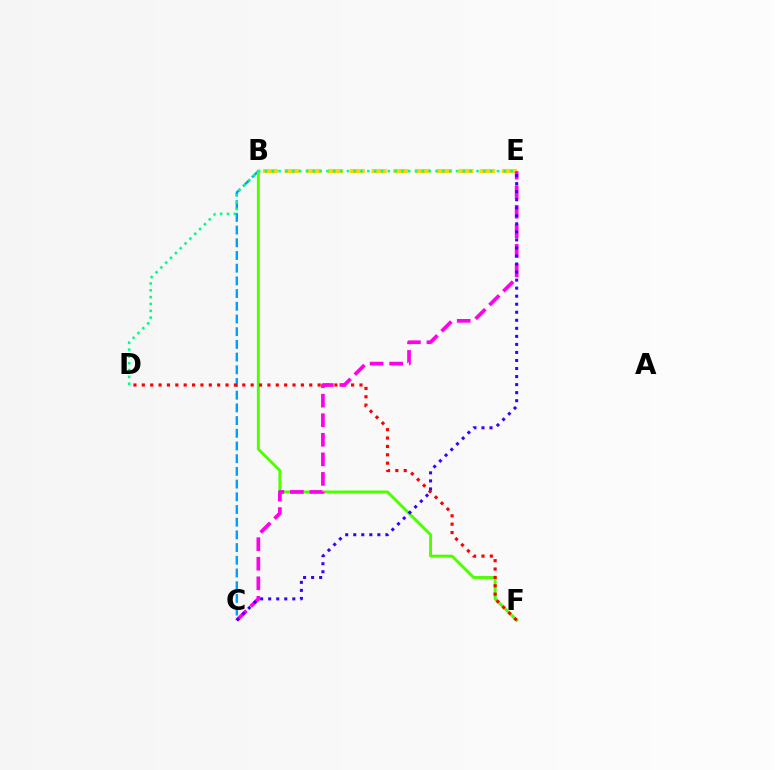{('B', 'C'): [{'color': '#009eff', 'line_style': 'dashed', 'thickness': 1.73}], ('B', 'F'): [{'color': '#4fff00', 'line_style': 'solid', 'thickness': 2.09}], ('B', 'E'): [{'color': '#ffd500', 'line_style': 'dashed', 'thickness': 2.95}], ('D', 'F'): [{'color': '#ff0000', 'line_style': 'dotted', 'thickness': 2.27}], ('D', 'E'): [{'color': '#00ff86', 'line_style': 'dotted', 'thickness': 1.85}], ('C', 'E'): [{'color': '#ff00ed', 'line_style': 'dashed', 'thickness': 2.66}, {'color': '#3700ff', 'line_style': 'dotted', 'thickness': 2.18}]}